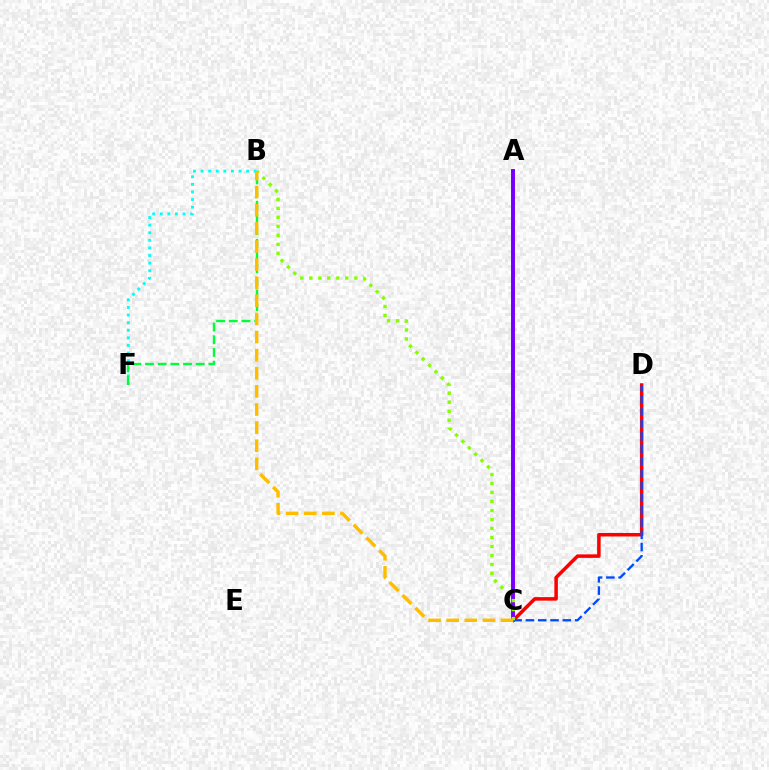{('C', 'D'): [{'color': '#ff0000', 'line_style': 'solid', 'thickness': 2.53}, {'color': '#004bff', 'line_style': 'dashed', 'thickness': 1.67}], ('A', 'C'): [{'color': '#ff00cf', 'line_style': 'solid', 'thickness': 2.82}, {'color': '#7200ff', 'line_style': 'solid', 'thickness': 2.66}], ('B', 'F'): [{'color': '#00fff6', 'line_style': 'dotted', 'thickness': 2.06}, {'color': '#00ff39', 'line_style': 'dashed', 'thickness': 1.72}], ('B', 'C'): [{'color': '#84ff00', 'line_style': 'dotted', 'thickness': 2.44}, {'color': '#ffbd00', 'line_style': 'dashed', 'thickness': 2.46}]}